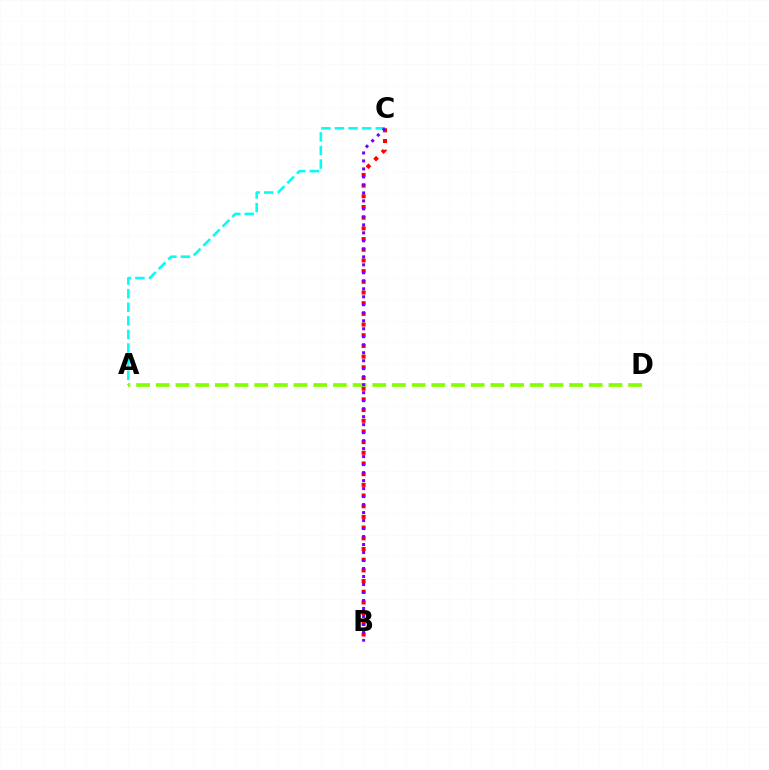{('B', 'C'): [{'color': '#ff0000', 'line_style': 'dotted', 'thickness': 2.9}, {'color': '#7200ff', 'line_style': 'dotted', 'thickness': 2.17}], ('A', 'C'): [{'color': '#00fff6', 'line_style': 'dashed', 'thickness': 1.85}], ('A', 'D'): [{'color': '#84ff00', 'line_style': 'dashed', 'thickness': 2.67}]}